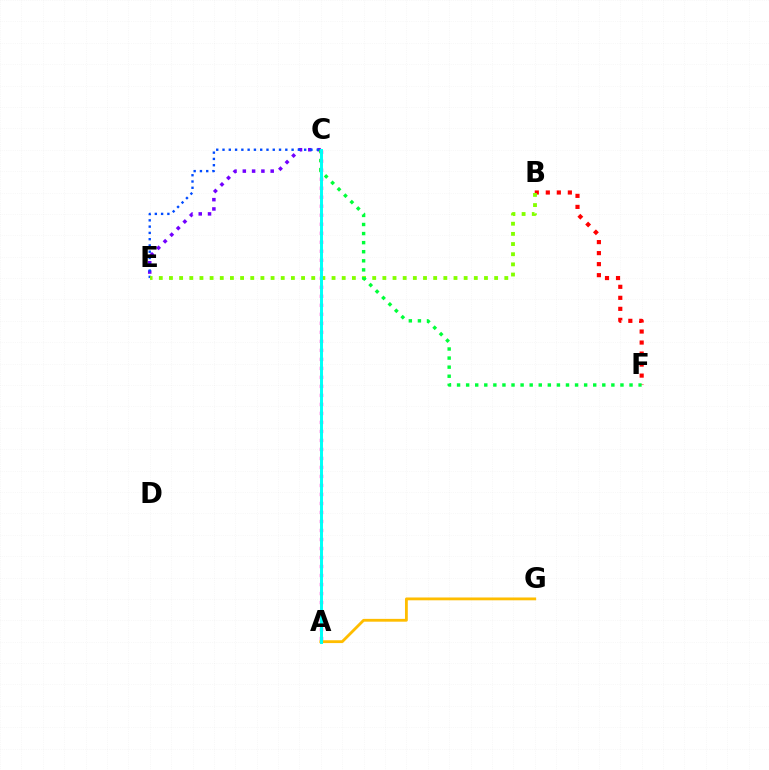{('A', 'G'): [{'color': '#ffbd00', 'line_style': 'solid', 'thickness': 2.03}], ('A', 'C'): [{'color': '#ff00cf', 'line_style': 'dotted', 'thickness': 2.45}, {'color': '#00fff6', 'line_style': 'solid', 'thickness': 2.13}], ('C', 'E'): [{'color': '#7200ff', 'line_style': 'dotted', 'thickness': 2.52}, {'color': '#004bff', 'line_style': 'dotted', 'thickness': 1.71}], ('B', 'F'): [{'color': '#ff0000', 'line_style': 'dotted', 'thickness': 2.99}], ('B', 'E'): [{'color': '#84ff00', 'line_style': 'dotted', 'thickness': 2.76}], ('C', 'F'): [{'color': '#00ff39', 'line_style': 'dotted', 'thickness': 2.47}]}